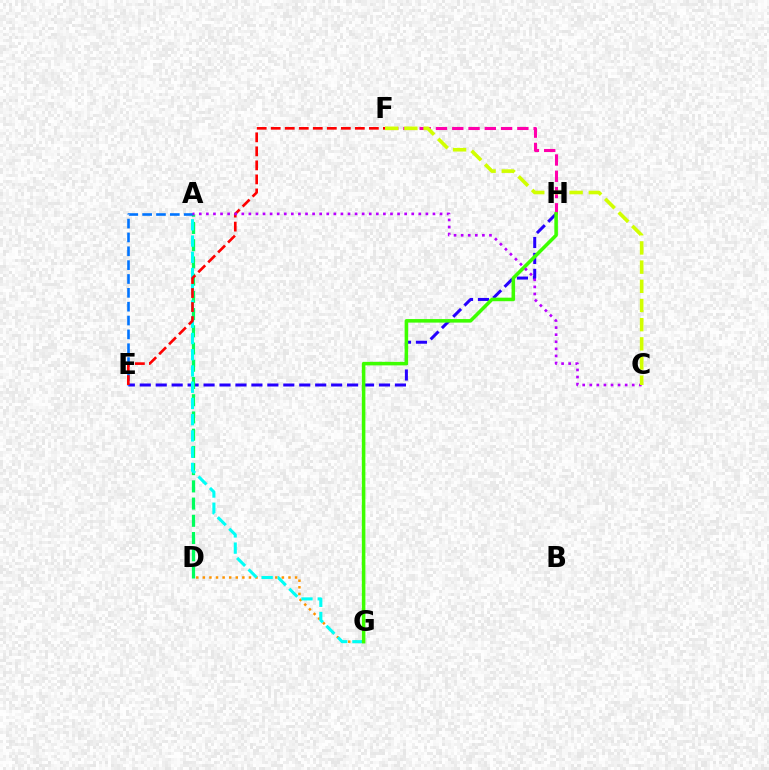{('E', 'H'): [{'color': '#2500ff', 'line_style': 'dashed', 'thickness': 2.17}], ('A', 'D'): [{'color': '#00ff5c', 'line_style': 'dashed', 'thickness': 2.34}], ('D', 'G'): [{'color': '#ff9400', 'line_style': 'dotted', 'thickness': 1.79}], ('A', 'G'): [{'color': '#00fff6', 'line_style': 'dashed', 'thickness': 2.21}], ('A', 'E'): [{'color': '#0074ff', 'line_style': 'dashed', 'thickness': 1.88}], ('F', 'H'): [{'color': '#ff00ac', 'line_style': 'dashed', 'thickness': 2.21}], ('E', 'F'): [{'color': '#ff0000', 'line_style': 'dashed', 'thickness': 1.9}], ('G', 'H'): [{'color': '#3dff00', 'line_style': 'solid', 'thickness': 2.54}], ('A', 'C'): [{'color': '#b900ff', 'line_style': 'dotted', 'thickness': 1.92}], ('C', 'F'): [{'color': '#d1ff00', 'line_style': 'dashed', 'thickness': 2.61}]}